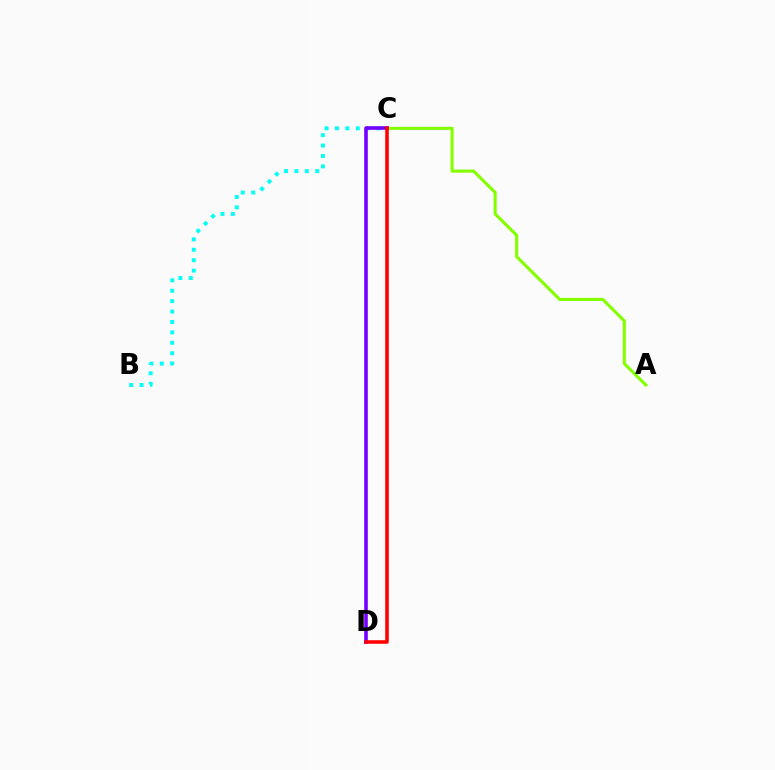{('A', 'C'): [{'color': '#84ff00', 'line_style': 'solid', 'thickness': 2.23}], ('B', 'C'): [{'color': '#00fff6', 'line_style': 'dotted', 'thickness': 2.83}], ('C', 'D'): [{'color': '#7200ff', 'line_style': 'solid', 'thickness': 2.58}, {'color': '#ff0000', 'line_style': 'solid', 'thickness': 2.55}]}